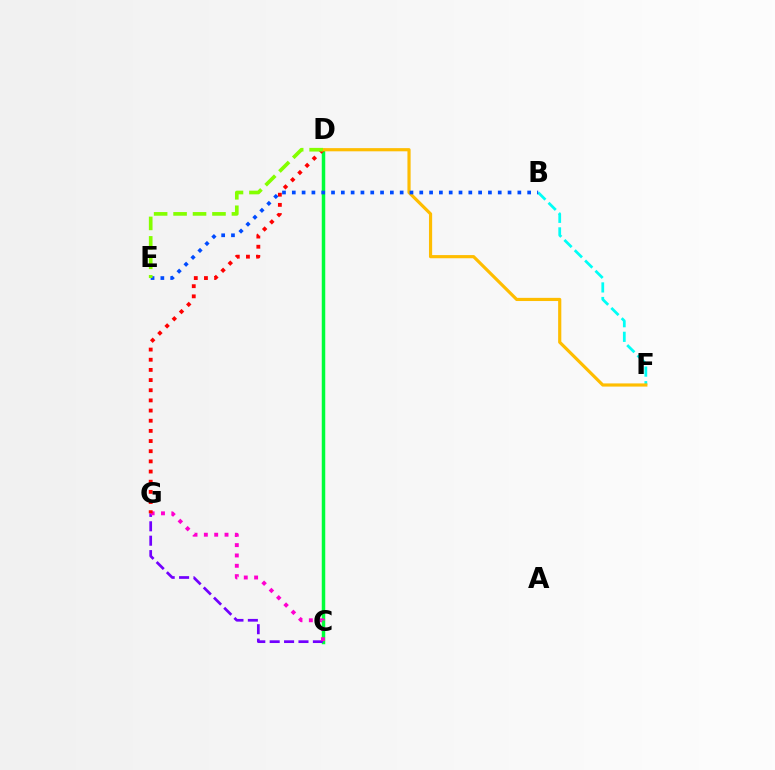{('C', 'D'): [{'color': '#00ff39', 'line_style': 'solid', 'thickness': 2.51}], ('C', 'G'): [{'color': '#7200ff', 'line_style': 'dashed', 'thickness': 1.96}, {'color': '#ff00cf', 'line_style': 'dotted', 'thickness': 2.81}], ('D', 'G'): [{'color': '#ff0000', 'line_style': 'dotted', 'thickness': 2.76}], ('B', 'F'): [{'color': '#00fff6', 'line_style': 'dashed', 'thickness': 1.98}], ('D', 'F'): [{'color': '#ffbd00', 'line_style': 'solid', 'thickness': 2.28}], ('B', 'E'): [{'color': '#004bff', 'line_style': 'dotted', 'thickness': 2.66}], ('D', 'E'): [{'color': '#84ff00', 'line_style': 'dashed', 'thickness': 2.64}]}